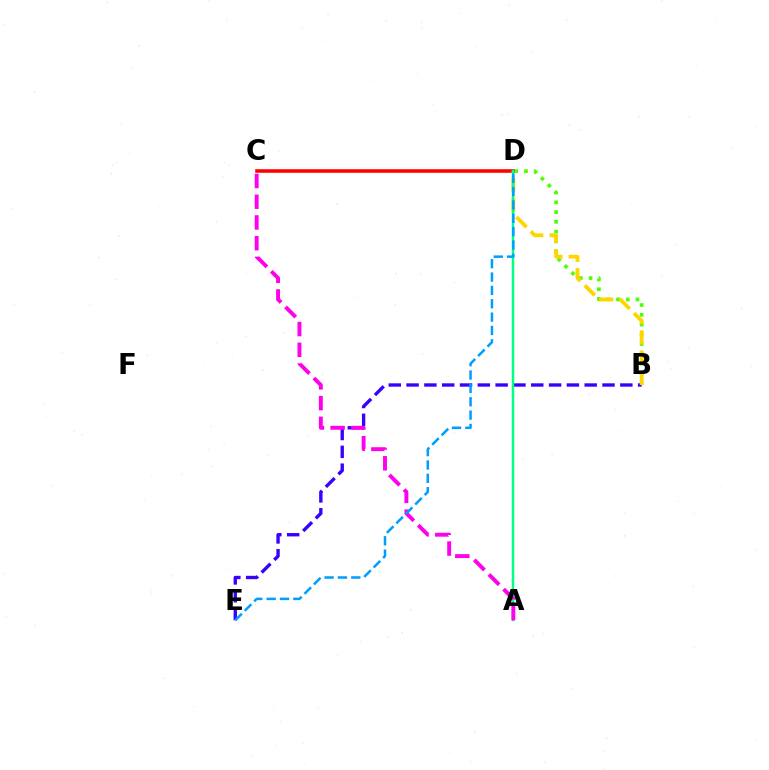{('B', 'D'): [{'color': '#4fff00', 'line_style': 'dotted', 'thickness': 2.65}, {'color': '#ffd500', 'line_style': 'dashed', 'thickness': 2.75}], ('C', 'D'): [{'color': '#ff0000', 'line_style': 'solid', 'thickness': 2.57}], ('B', 'E'): [{'color': '#3700ff', 'line_style': 'dashed', 'thickness': 2.42}], ('A', 'D'): [{'color': '#00ff86', 'line_style': 'solid', 'thickness': 1.76}], ('A', 'C'): [{'color': '#ff00ed', 'line_style': 'dashed', 'thickness': 2.82}], ('D', 'E'): [{'color': '#009eff', 'line_style': 'dashed', 'thickness': 1.81}]}